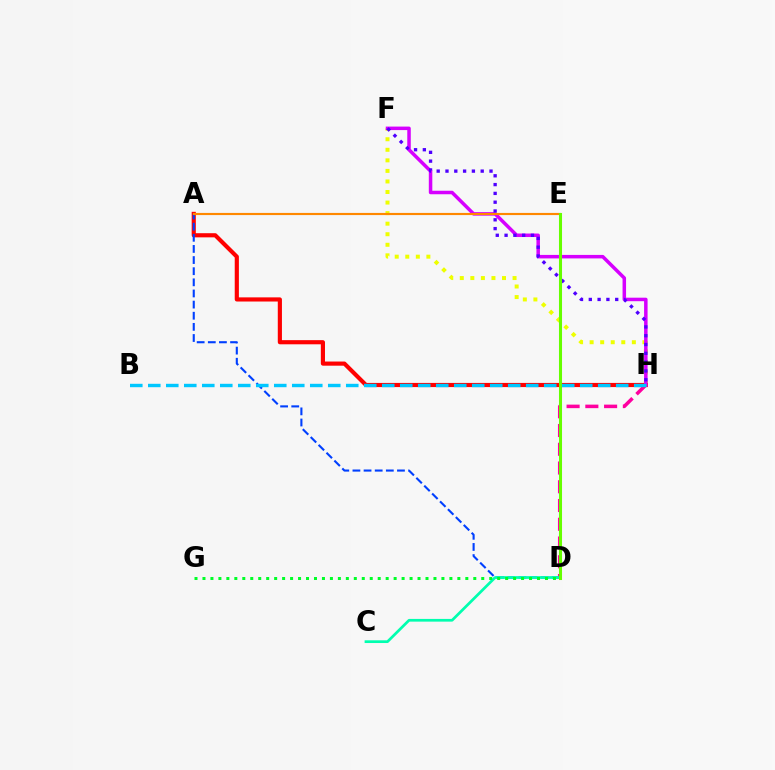{('F', 'H'): [{'color': '#eeff00', 'line_style': 'dotted', 'thickness': 2.87}, {'color': '#d600ff', 'line_style': 'solid', 'thickness': 2.52}, {'color': '#4f00ff', 'line_style': 'dotted', 'thickness': 2.39}], ('D', 'H'): [{'color': '#ff00a0', 'line_style': 'dashed', 'thickness': 2.55}], ('A', 'H'): [{'color': '#ff0000', 'line_style': 'solid', 'thickness': 2.99}], ('A', 'D'): [{'color': '#003fff', 'line_style': 'dashed', 'thickness': 1.51}], ('C', 'D'): [{'color': '#00ffaf', 'line_style': 'solid', 'thickness': 1.96}], ('D', 'G'): [{'color': '#00ff27', 'line_style': 'dotted', 'thickness': 2.16}], ('A', 'E'): [{'color': '#ff8800', 'line_style': 'solid', 'thickness': 1.55}], ('D', 'E'): [{'color': '#66ff00', 'line_style': 'solid', 'thickness': 2.2}], ('B', 'H'): [{'color': '#00c7ff', 'line_style': 'dashed', 'thickness': 2.44}]}